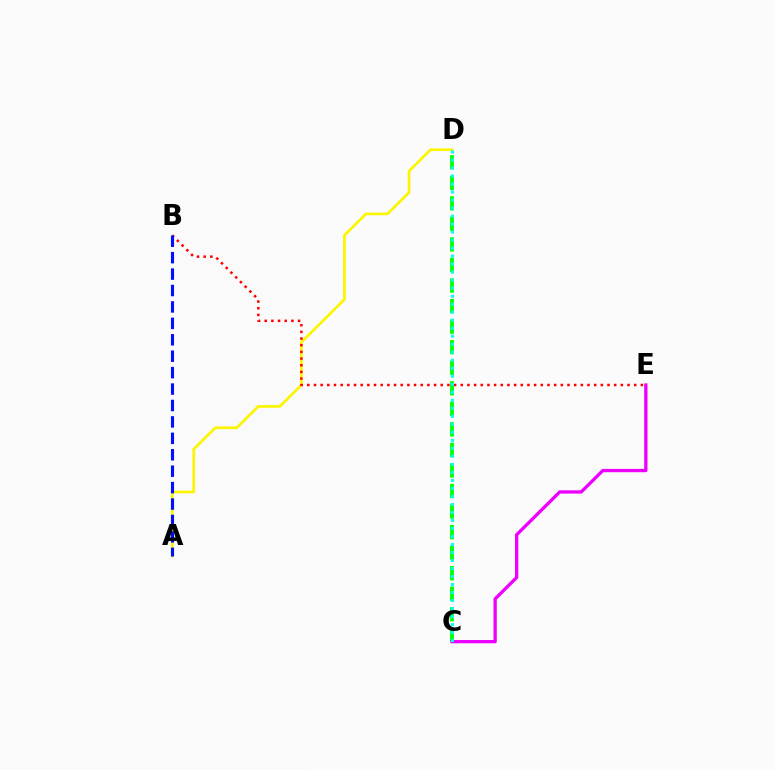{('C', 'D'): [{'color': '#08ff00', 'line_style': 'dashed', 'thickness': 2.79}, {'color': '#00fff6', 'line_style': 'dotted', 'thickness': 2.18}], ('A', 'D'): [{'color': '#fcf500', 'line_style': 'solid', 'thickness': 1.95}], ('B', 'E'): [{'color': '#ff0000', 'line_style': 'dotted', 'thickness': 1.81}], ('C', 'E'): [{'color': '#ee00ff', 'line_style': 'solid', 'thickness': 2.38}], ('A', 'B'): [{'color': '#0010ff', 'line_style': 'dashed', 'thickness': 2.23}]}